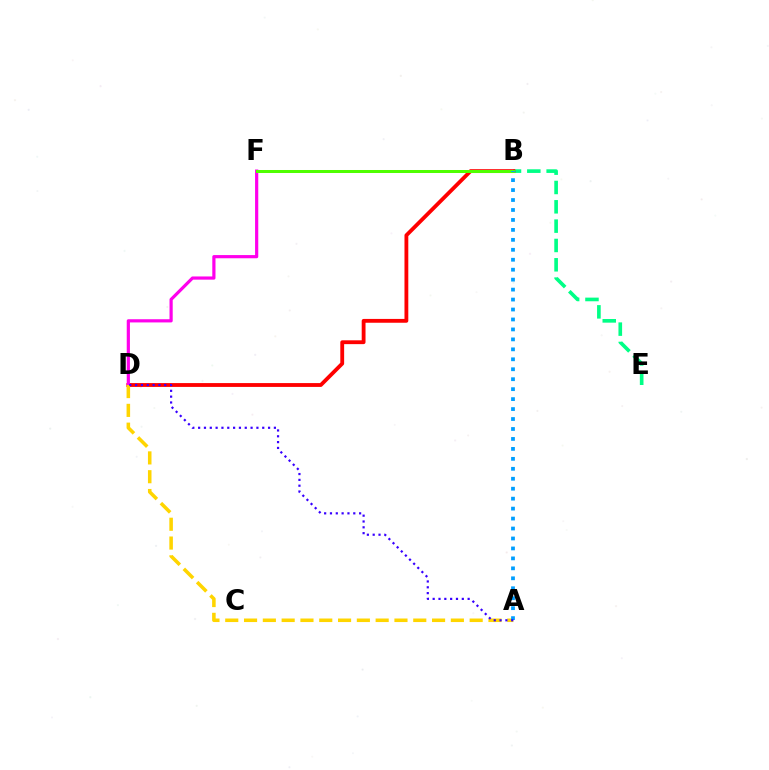{('B', 'E'): [{'color': '#00ff86', 'line_style': 'dashed', 'thickness': 2.63}], ('B', 'D'): [{'color': '#ff0000', 'line_style': 'solid', 'thickness': 2.76}], ('D', 'F'): [{'color': '#ff00ed', 'line_style': 'solid', 'thickness': 2.3}], ('B', 'F'): [{'color': '#4fff00', 'line_style': 'solid', 'thickness': 2.16}], ('A', 'D'): [{'color': '#ffd500', 'line_style': 'dashed', 'thickness': 2.55}, {'color': '#3700ff', 'line_style': 'dotted', 'thickness': 1.58}], ('A', 'B'): [{'color': '#009eff', 'line_style': 'dotted', 'thickness': 2.7}]}